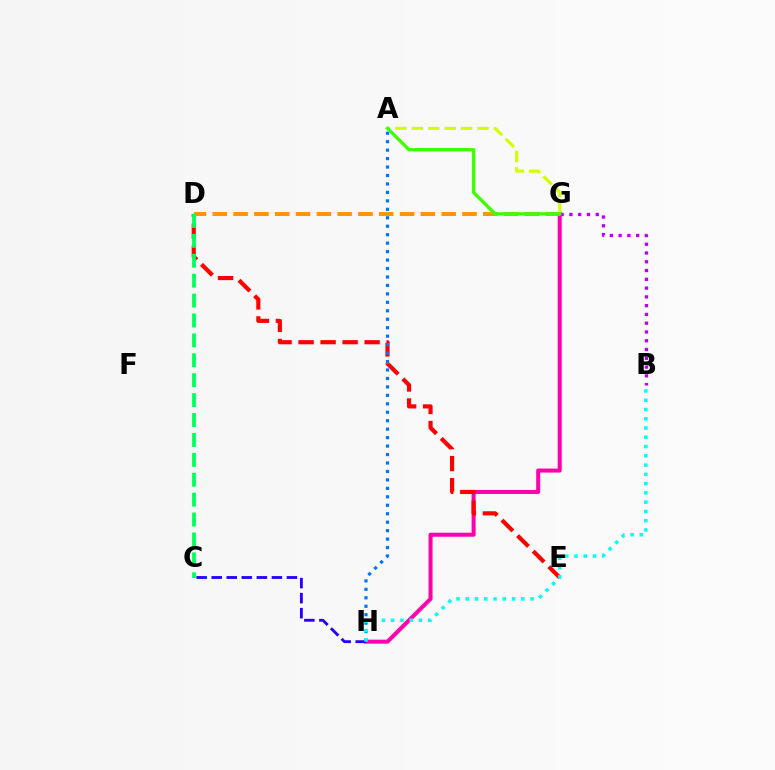{('G', 'H'): [{'color': '#ff00ac', 'line_style': 'solid', 'thickness': 2.89}], ('D', 'E'): [{'color': '#ff0000', 'line_style': 'dashed', 'thickness': 2.99}], ('D', 'G'): [{'color': '#ff9400', 'line_style': 'dashed', 'thickness': 2.83}], ('A', 'G'): [{'color': '#d1ff00', 'line_style': 'dashed', 'thickness': 2.23}, {'color': '#3dff00', 'line_style': 'solid', 'thickness': 2.4}], ('A', 'H'): [{'color': '#0074ff', 'line_style': 'dotted', 'thickness': 2.3}], ('C', 'H'): [{'color': '#2500ff', 'line_style': 'dashed', 'thickness': 2.04}], ('B', 'G'): [{'color': '#b900ff', 'line_style': 'dotted', 'thickness': 2.38}], ('B', 'H'): [{'color': '#00fff6', 'line_style': 'dotted', 'thickness': 2.52}], ('C', 'D'): [{'color': '#00ff5c', 'line_style': 'dashed', 'thickness': 2.7}]}